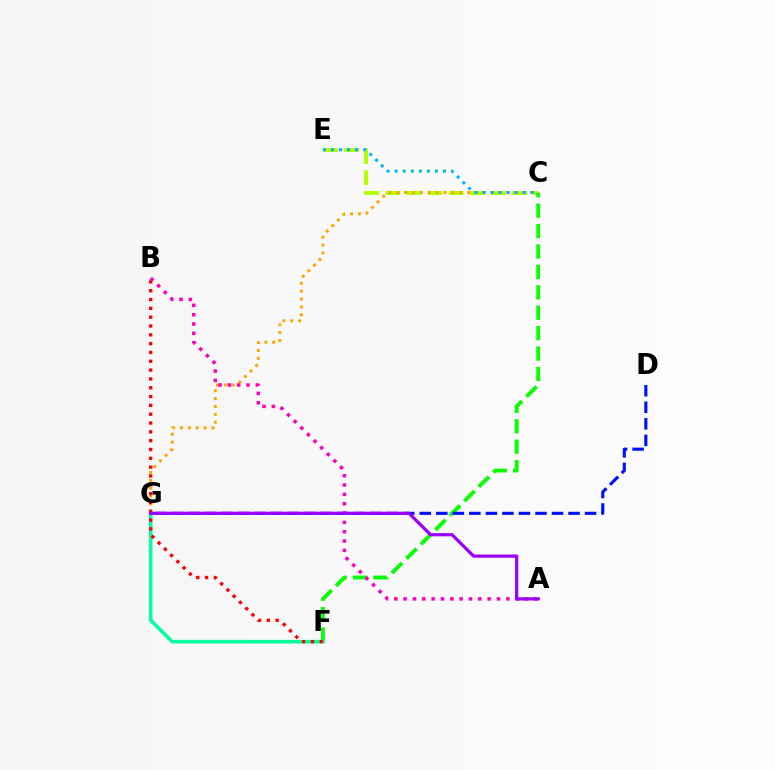{('C', 'E'): [{'color': '#b3ff00', 'line_style': 'dashed', 'thickness': 2.87}, {'color': '#00b5ff', 'line_style': 'dotted', 'thickness': 2.19}], ('C', 'F'): [{'color': '#08ff00', 'line_style': 'dashed', 'thickness': 2.77}], ('C', 'G'): [{'color': '#ffa500', 'line_style': 'dotted', 'thickness': 2.14}], ('F', 'G'): [{'color': '#00ff9d', 'line_style': 'solid', 'thickness': 2.55}], ('B', 'F'): [{'color': '#ff0000', 'line_style': 'dotted', 'thickness': 2.4}], ('A', 'B'): [{'color': '#ff00bd', 'line_style': 'dotted', 'thickness': 2.54}], ('D', 'G'): [{'color': '#0010ff', 'line_style': 'dashed', 'thickness': 2.25}], ('A', 'G'): [{'color': '#9b00ff', 'line_style': 'solid', 'thickness': 2.31}]}